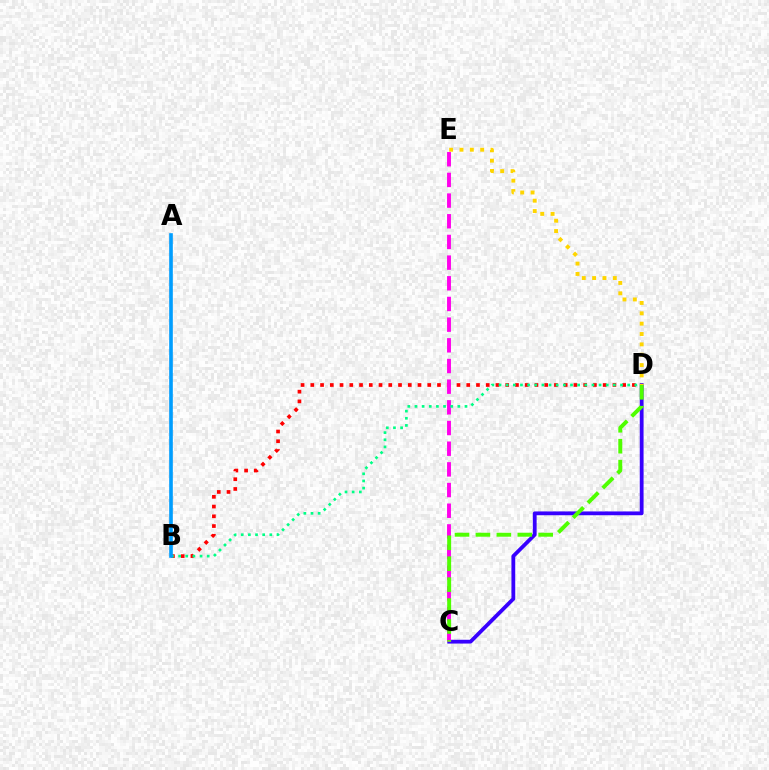{('C', 'D'): [{'color': '#3700ff', 'line_style': 'solid', 'thickness': 2.73}, {'color': '#4fff00', 'line_style': 'dashed', 'thickness': 2.84}], ('B', 'D'): [{'color': '#ff0000', 'line_style': 'dotted', 'thickness': 2.65}, {'color': '#00ff86', 'line_style': 'dotted', 'thickness': 1.94}], ('D', 'E'): [{'color': '#ffd500', 'line_style': 'dotted', 'thickness': 2.81}], ('C', 'E'): [{'color': '#ff00ed', 'line_style': 'dashed', 'thickness': 2.81}], ('A', 'B'): [{'color': '#009eff', 'line_style': 'solid', 'thickness': 2.62}]}